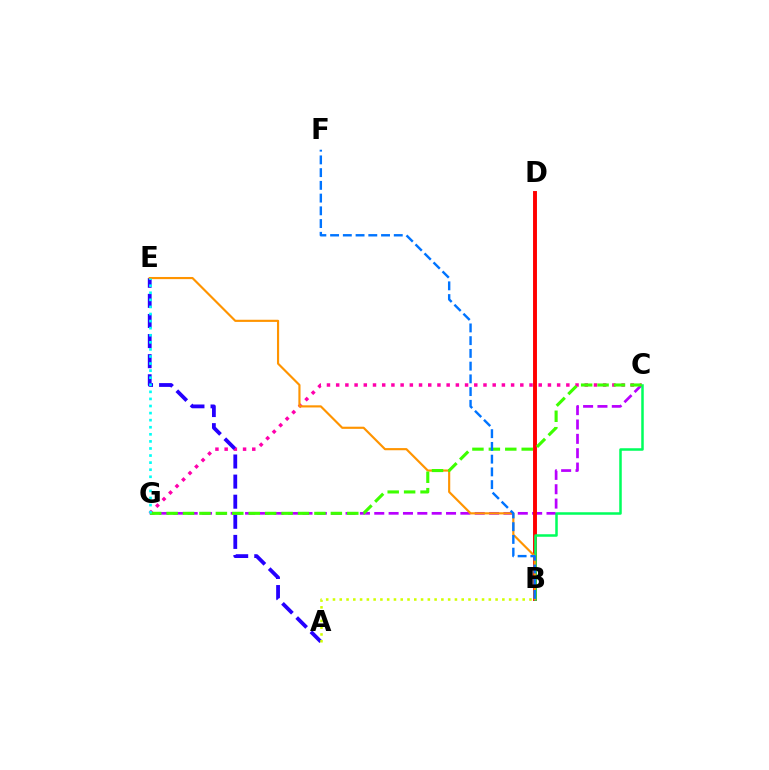{('C', 'G'): [{'color': '#ff00ac', 'line_style': 'dotted', 'thickness': 2.5}, {'color': '#b900ff', 'line_style': 'dashed', 'thickness': 1.95}, {'color': '#3dff00', 'line_style': 'dashed', 'thickness': 2.23}], ('B', 'D'): [{'color': '#ff0000', 'line_style': 'solid', 'thickness': 2.82}], ('B', 'C'): [{'color': '#00ff5c', 'line_style': 'solid', 'thickness': 1.81}], ('A', 'E'): [{'color': '#2500ff', 'line_style': 'dashed', 'thickness': 2.73}], ('B', 'E'): [{'color': '#ff9400', 'line_style': 'solid', 'thickness': 1.55}], ('A', 'B'): [{'color': '#d1ff00', 'line_style': 'dotted', 'thickness': 1.84}], ('B', 'F'): [{'color': '#0074ff', 'line_style': 'dashed', 'thickness': 1.73}], ('E', 'G'): [{'color': '#00fff6', 'line_style': 'dotted', 'thickness': 1.92}]}